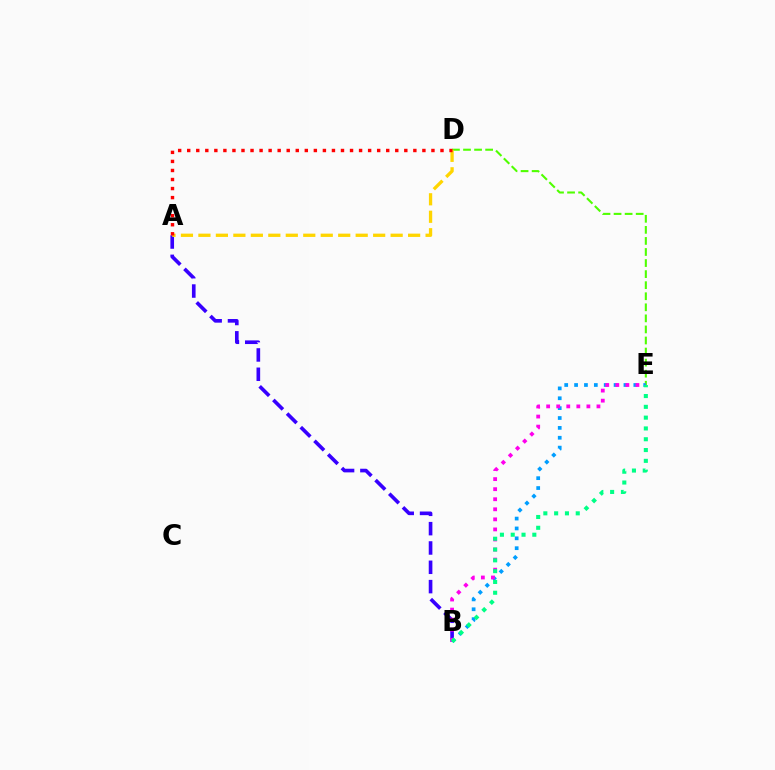{('D', 'E'): [{'color': '#4fff00', 'line_style': 'dashed', 'thickness': 1.5}], ('A', 'B'): [{'color': '#3700ff', 'line_style': 'dashed', 'thickness': 2.62}], ('B', 'E'): [{'color': '#009eff', 'line_style': 'dotted', 'thickness': 2.68}, {'color': '#ff00ed', 'line_style': 'dotted', 'thickness': 2.73}, {'color': '#00ff86', 'line_style': 'dotted', 'thickness': 2.93}], ('A', 'D'): [{'color': '#ffd500', 'line_style': 'dashed', 'thickness': 2.37}, {'color': '#ff0000', 'line_style': 'dotted', 'thickness': 2.46}]}